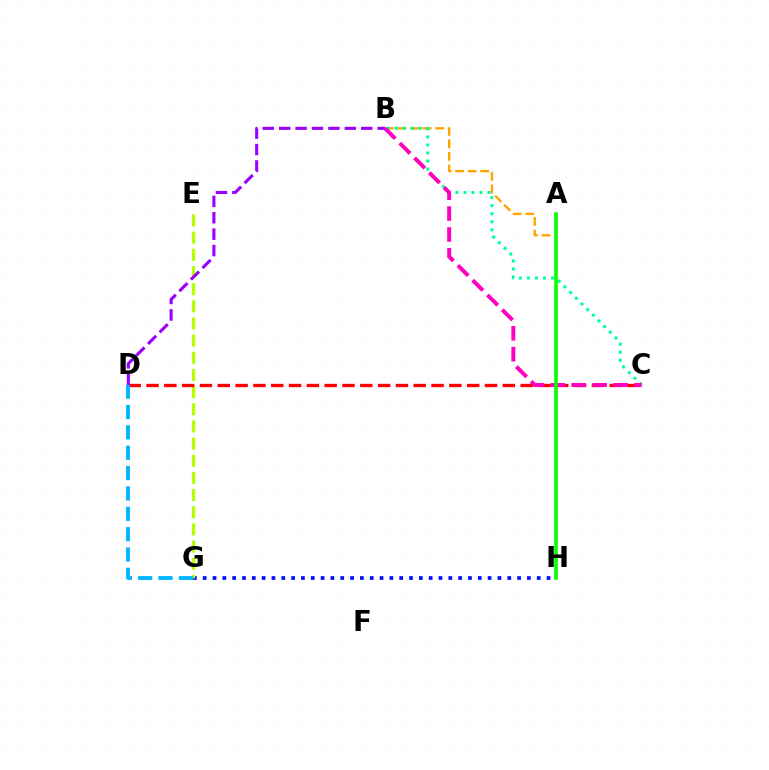{('G', 'H'): [{'color': '#0010ff', 'line_style': 'dotted', 'thickness': 2.67}], ('E', 'G'): [{'color': '#b3ff00', 'line_style': 'dashed', 'thickness': 2.33}], ('C', 'D'): [{'color': '#ff0000', 'line_style': 'dashed', 'thickness': 2.42}], ('B', 'H'): [{'color': '#ffa500', 'line_style': 'dashed', 'thickness': 1.71}], ('B', 'C'): [{'color': '#00ff9d', 'line_style': 'dotted', 'thickness': 2.18}, {'color': '#ff00bd', 'line_style': 'dashed', 'thickness': 2.84}], ('D', 'G'): [{'color': '#00b5ff', 'line_style': 'dashed', 'thickness': 2.76}], ('A', 'H'): [{'color': '#08ff00', 'line_style': 'solid', 'thickness': 2.58}], ('B', 'D'): [{'color': '#9b00ff', 'line_style': 'dashed', 'thickness': 2.23}]}